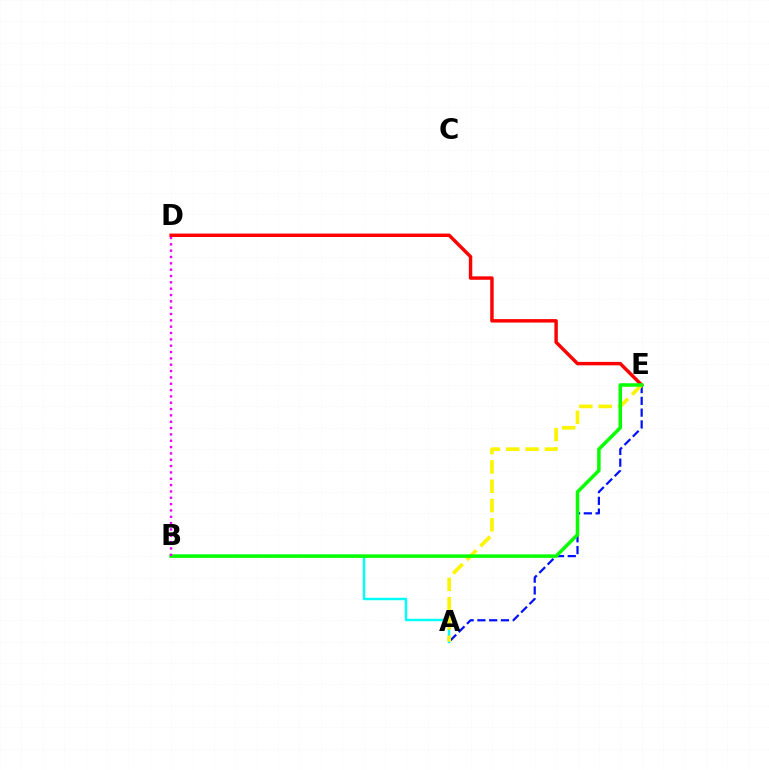{('D', 'E'): [{'color': '#ff0000', 'line_style': 'solid', 'thickness': 2.47}], ('A', 'E'): [{'color': '#0010ff', 'line_style': 'dashed', 'thickness': 1.6}, {'color': '#fcf500', 'line_style': 'dashed', 'thickness': 2.62}], ('A', 'B'): [{'color': '#00fff6', 'line_style': 'solid', 'thickness': 1.78}], ('B', 'E'): [{'color': '#08ff00', 'line_style': 'solid', 'thickness': 2.52}], ('B', 'D'): [{'color': '#ee00ff', 'line_style': 'dotted', 'thickness': 1.72}]}